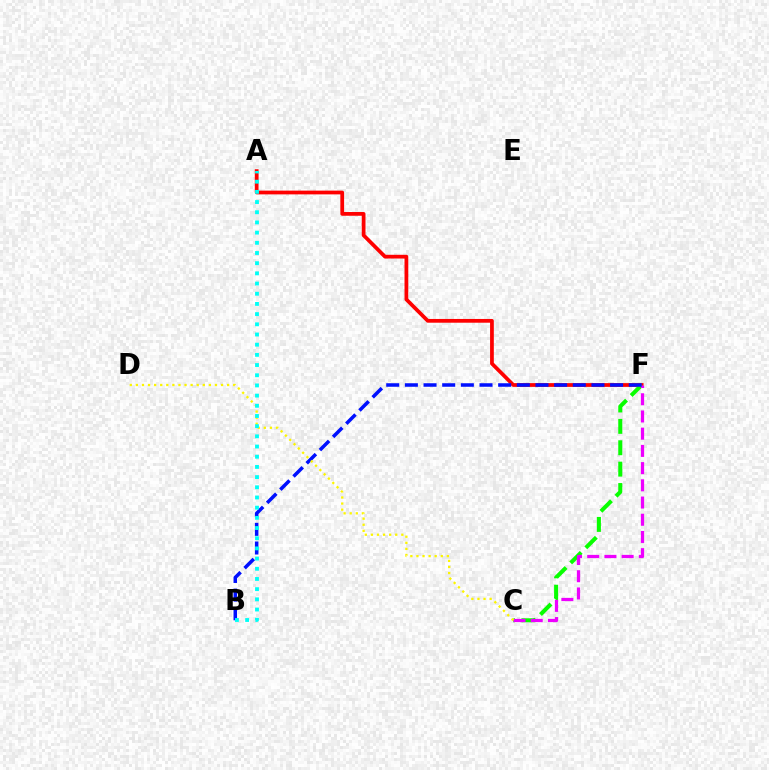{('A', 'F'): [{'color': '#ff0000', 'line_style': 'solid', 'thickness': 2.7}], ('C', 'F'): [{'color': '#08ff00', 'line_style': 'dashed', 'thickness': 2.9}, {'color': '#ee00ff', 'line_style': 'dashed', 'thickness': 2.34}], ('B', 'F'): [{'color': '#0010ff', 'line_style': 'dashed', 'thickness': 2.53}], ('C', 'D'): [{'color': '#fcf500', 'line_style': 'dotted', 'thickness': 1.65}], ('A', 'B'): [{'color': '#00fff6', 'line_style': 'dotted', 'thickness': 2.77}]}